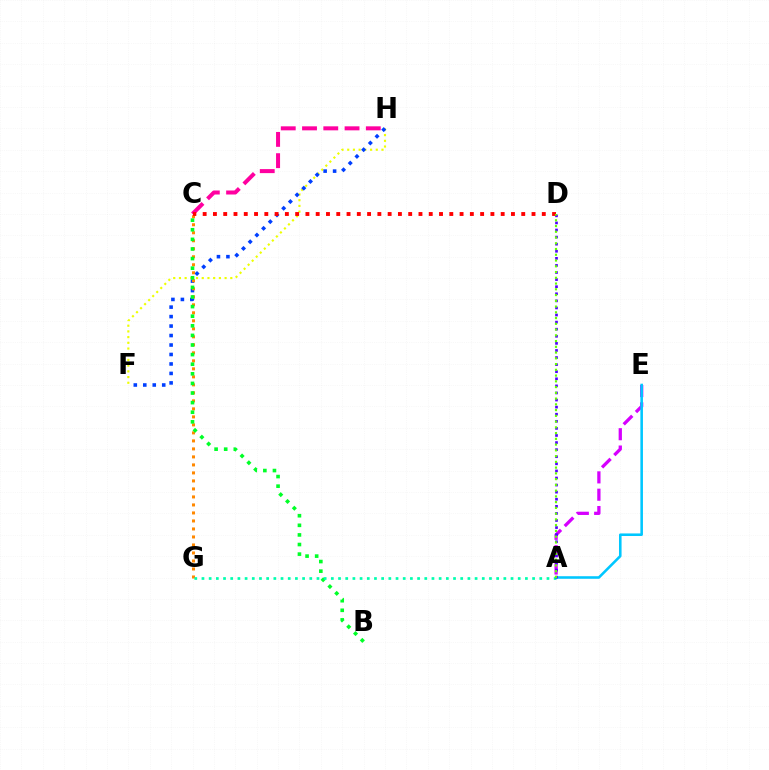{('A', 'E'): [{'color': '#d600ff', 'line_style': 'dashed', 'thickness': 2.36}, {'color': '#00c7ff', 'line_style': 'solid', 'thickness': 1.85}], ('F', 'H'): [{'color': '#eeff00', 'line_style': 'dotted', 'thickness': 1.55}, {'color': '#003fff', 'line_style': 'dotted', 'thickness': 2.57}], ('C', 'H'): [{'color': '#ff00a0', 'line_style': 'dashed', 'thickness': 2.89}], ('C', 'G'): [{'color': '#ff8800', 'line_style': 'dotted', 'thickness': 2.18}], ('B', 'C'): [{'color': '#00ff27', 'line_style': 'dotted', 'thickness': 2.61}], ('A', 'G'): [{'color': '#00ffaf', 'line_style': 'dotted', 'thickness': 1.95}], ('A', 'D'): [{'color': '#4f00ff', 'line_style': 'dotted', 'thickness': 1.92}, {'color': '#66ff00', 'line_style': 'dotted', 'thickness': 1.56}], ('C', 'D'): [{'color': '#ff0000', 'line_style': 'dotted', 'thickness': 2.79}]}